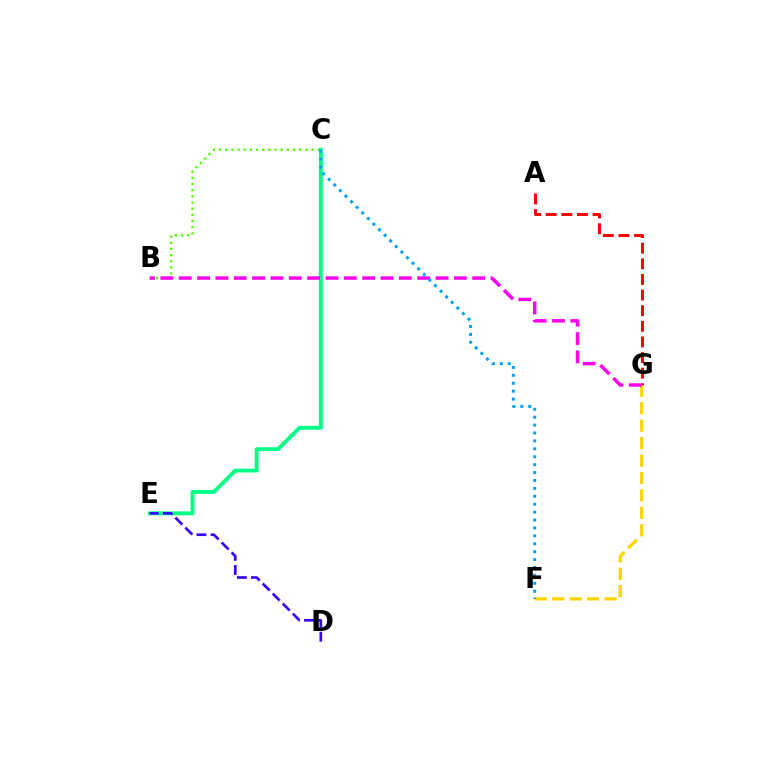{('B', 'C'): [{'color': '#4fff00', 'line_style': 'dotted', 'thickness': 1.67}], ('C', 'E'): [{'color': '#00ff86', 'line_style': 'solid', 'thickness': 2.8}], ('A', 'G'): [{'color': '#ff0000', 'line_style': 'dashed', 'thickness': 2.12}], ('F', 'G'): [{'color': '#ffd500', 'line_style': 'dashed', 'thickness': 2.37}], ('D', 'E'): [{'color': '#3700ff', 'line_style': 'dashed', 'thickness': 1.92}], ('B', 'G'): [{'color': '#ff00ed', 'line_style': 'dashed', 'thickness': 2.49}], ('C', 'F'): [{'color': '#009eff', 'line_style': 'dotted', 'thickness': 2.15}]}